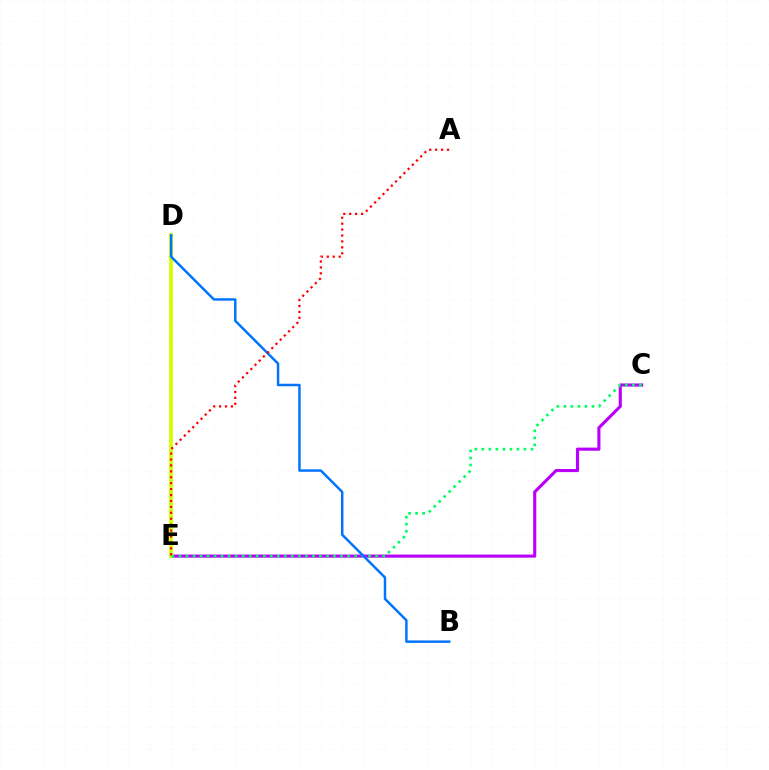{('C', 'E'): [{'color': '#b900ff', 'line_style': 'solid', 'thickness': 2.24}, {'color': '#00ff5c', 'line_style': 'dotted', 'thickness': 1.91}], ('D', 'E'): [{'color': '#d1ff00', 'line_style': 'solid', 'thickness': 2.75}], ('B', 'D'): [{'color': '#0074ff', 'line_style': 'solid', 'thickness': 1.78}], ('A', 'E'): [{'color': '#ff0000', 'line_style': 'dotted', 'thickness': 1.61}]}